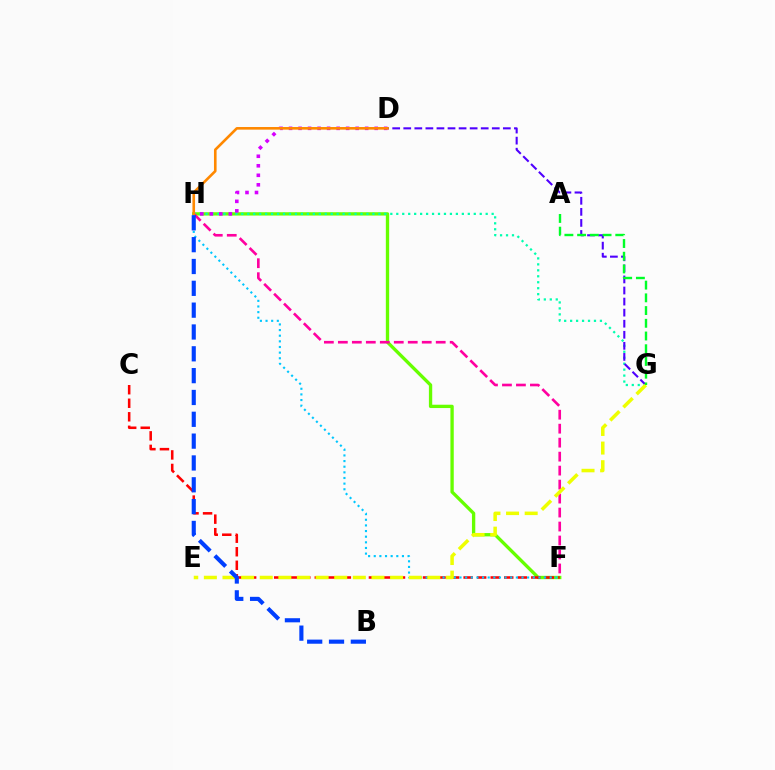{('F', 'H'): [{'color': '#66ff00', 'line_style': 'solid', 'thickness': 2.39}, {'color': '#ff00a0', 'line_style': 'dashed', 'thickness': 1.9}, {'color': '#00c7ff', 'line_style': 'dotted', 'thickness': 1.53}], ('G', 'H'): [{'color': '#00ffaf', 'line_style': 'dotted', 'thickness': 1.62}], ('D', 'G'): [{'color': '#4f00ff', 'line_style': 'dashed', 'thickness': 1.5}], ('D', 'H'): [{'color': '#d600ff', 'line_style': 'dotted', 'thickness': 2.59}, {'color': '#ff8800', 'line_style': 'solid', 'thickness': 1.88}], ('C', 'F'): [{'color': '#ff0000', 'line_style': 'dashed', 'thickness': 1.84}], ('E', 'G'): [{'color': '#eeff00', 'line_style': 'dashed', 'thickness': 2.53}], ('A', 'G'): [{'color': '#00ff27', 'line_style': 'dashed', 'thickness': 1.73}], ('B', 'H'): [{'color': '#003fff', 'line_style': 'dashed', 'thickness': 2.97}]}